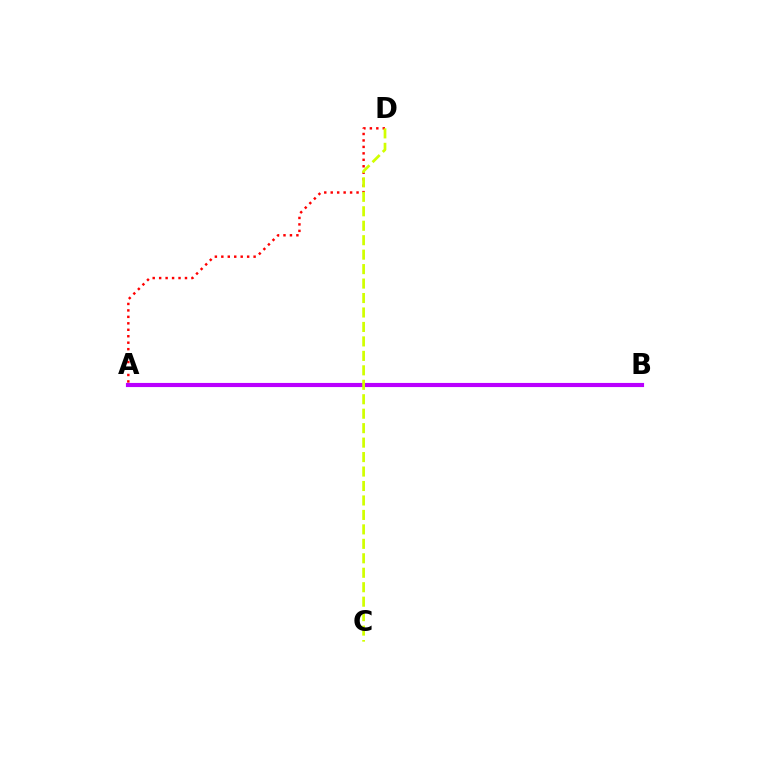{('A', 'B'): [{'color': '#00ff5c', 'line_style': 'dotted', 'thickness': 1.65}, {'color': '#0074ff', 'line_style': 'dashed', 'thickness': 1.97}, {'color': '#b900ff', 'line_style': 'solid', 'thickness': 2.98}], ('A', 'D'): [{'color': '#ff0000', 'line_style': 'dotted', 'thickness': 1.75}], ('C', 'D'): [{'color': '#d1ff00', 'line_style': 'dashed', 'thickness': 1.96}]}